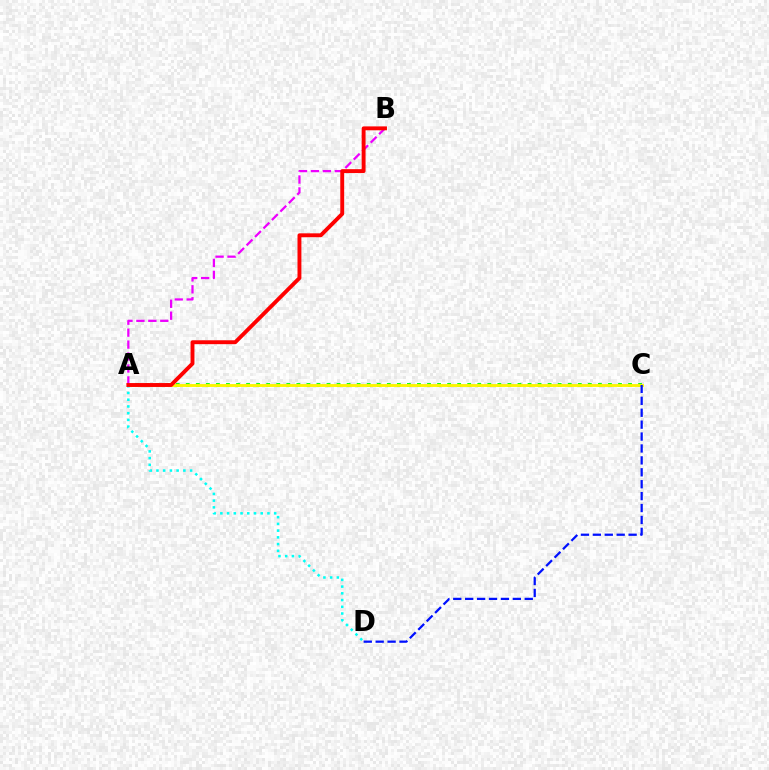{('A', 'C'): [{'color': '#08ff00', 'line_style': 'dotted', 'thickness': 2.73}, {'color': '#fcf500', 'line_style': 'solid', 'thickness': 2.06}], ('A', 'B'): [{'color': '#ee00ff', 'line_style': 'dashed', 'thickness': 1.62}, {'color': '#ff0000', 'line_style': 'solid', 'thickness': 2.8}], ('A', 'D'): [{'color': '#00fff6', 'line_style': 'dotted', 'thickness': 1.83}], ('C', 'D'): [{'color': '#0010ff', 'line_style': 'dashed', 'thickness': 1.62}]}